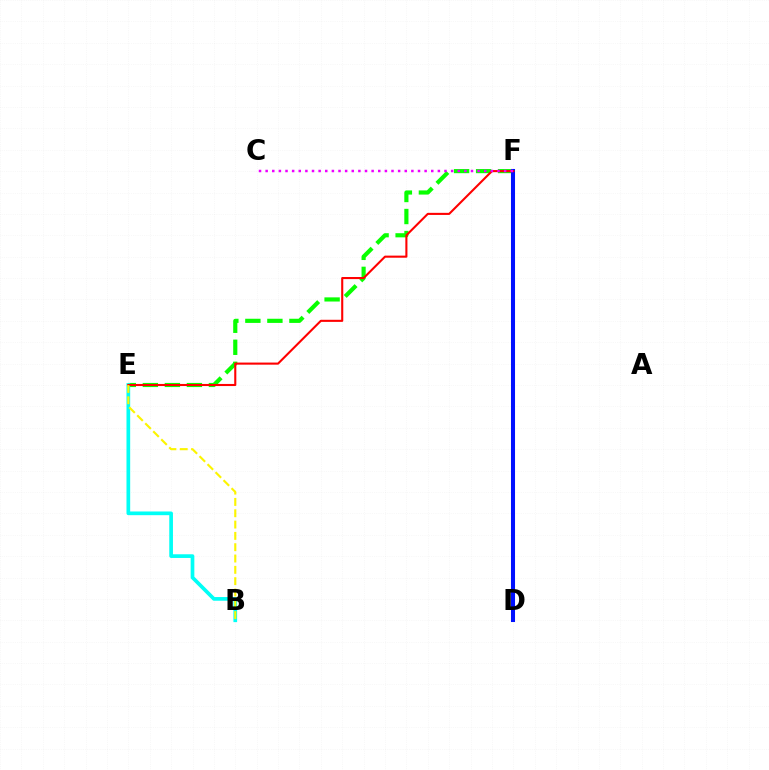{('E', 'F'): [{'color': '#08ff00', 'line_style': 'dashed', 'thickness': 2.99}, {'color': '#ff0000', 'line_style': 'solid', 'thickness': 1.51}], ('D', 'F'): [{'color': '#0010ff', 'line_style': 'solid', 'thickness': 2.92}], ('B', 'E'): [{'color': '#00fff6', 'line_style': 'solid', 'thickness': 2.66}, {'color': '#fcf500', 'line_style': 'dashed', 'thickness': 1.54}], ('C', 'F'): [{'color': '#ee00ff', 'line_style': 'dotted', 'thickness': 1.8}]}